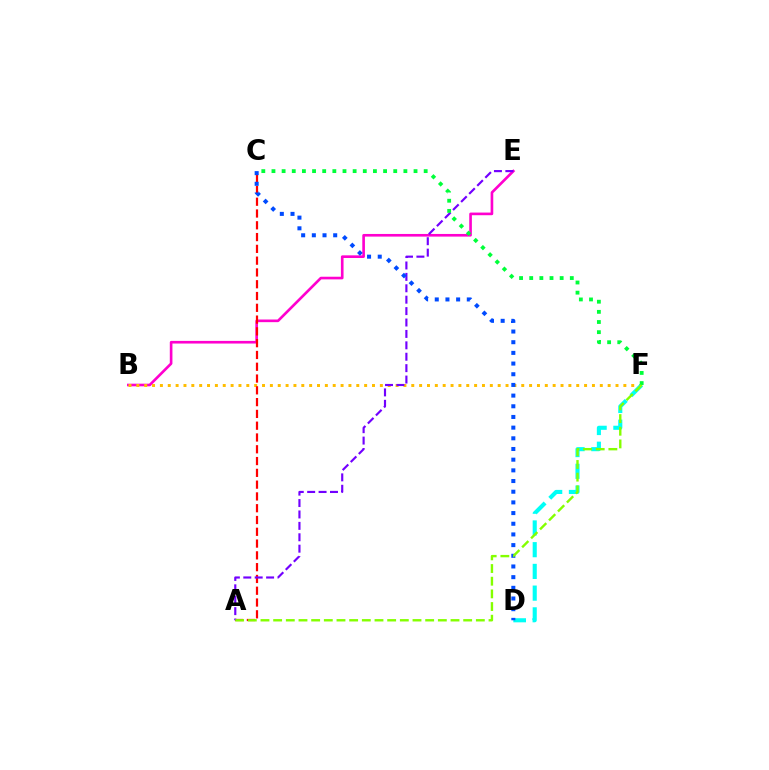{('B', 'E'): [{'color': '#ff00cf', 'line_style': 'solid', 'thickness': 1.9}], ('B', 'F'): [{'color': '#ffbd00', 'line_style': 'dotted', 'thickness': 2.13}], ('A', 'C'): [{'color': '#ff0000', 'line_style': 'dashed', 'thickness': 1.6}], ('D', 'F'): [{'color': '#00fff6', 'line_style': 'dashed', 'thickness': 2.95}], ('A', 'E'): [{'color': '#7200ff', 'line_style': 'dashed', 'thickness': 1.55}], ('C', 'D'): [{'color': '#004bff', 'line_style': 'dotted', 'thickness': 2.9}], ('C', 'F'): [{'color': '#00ff39', 'line_style': 'dotted', 'thickness': 2.76}], ('A', 'F'): [{'color': '#84ff00', 'line_style': 'dashed', 'thickness': 1.72}]}